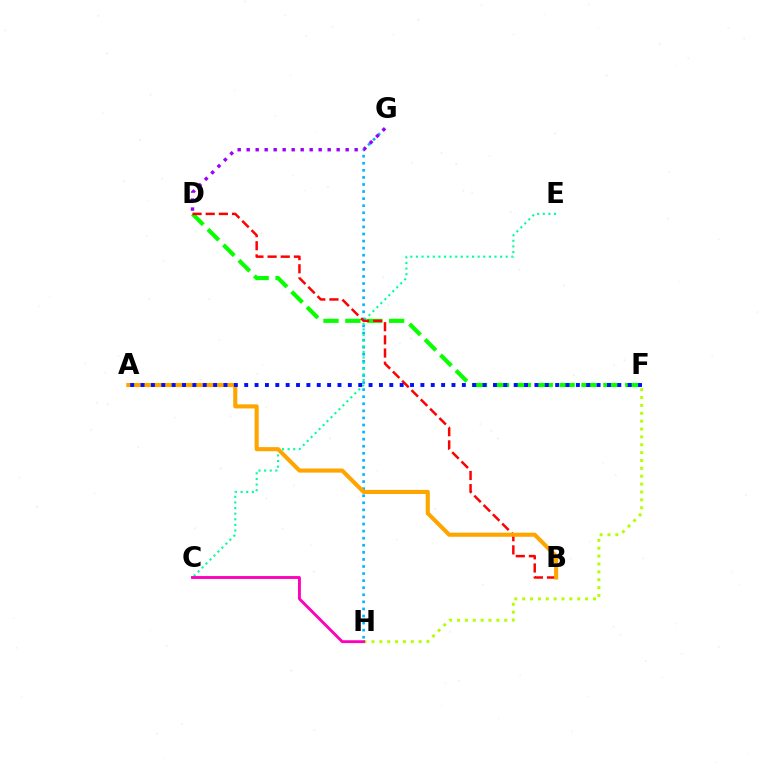{('F', 'H'): [{'color': '#b3ff00', 'line_style': 'dotted', 'thickness': 2.14}], ('D', 'F'): [{'color': '#08ff00', 'line_style': 'dashed', 'thickness': 2.97}], ('G', 'H'): [{'color': '#00b5ff', 'line_style': 'dotted', 'thickness': 1.92}], ('C', 'E'): [{'color': '#00ff9d', 'line_style': 'dotted', 'thickness': 1.52}], ('D', 'G'): [{'color': '#9b00ff', 'line_style': 'dotted', 'thickness': 2.44}], ('C', 'H'): [{'color': '#ff00bd', 'line_style': 'solid', 'thickness': 2.06}], ('B', 'D'): [{'color': '#ff0000', 'line_style': 'dashed', 'thickness': 1.79}], ('A', 'B'): [{'color': '#ffa500', 'line_style': 'solid', 'thickness': 2.95}], ('A', 'F'): [{'color': '#0010ff', 'line_style': 'dotted', 'thickness': 2.82}]}